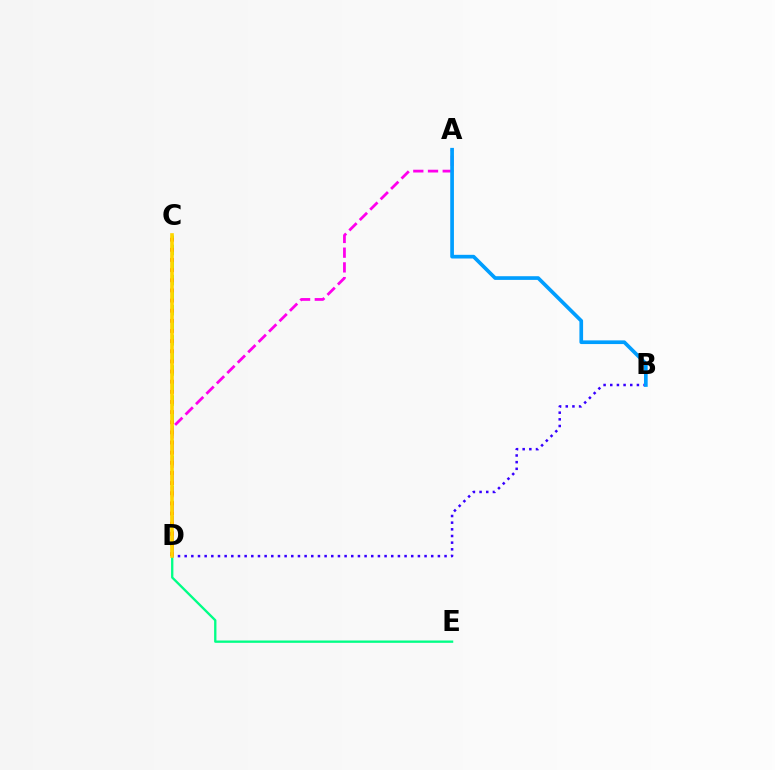{('C', 'D'): [{'color': '#4fff00', 'line_style': 'dashed', 'thickness': 2.05}, {'color': '#ff0000', 'line_style': 'dotted', 'thickness': 2.76}, {'color': '#ffd500', 'line_style': 'solid', 'thickness': 2.62}], ('D', 'E'): [{'color': '#00ff86', 'line_style': 'solid', 'thickness': 1.67}], ('B', 'D'): [{'color': '#3700ff', 'line_style': 'dotted', 'thickness': 1.81}], ('A', 'D'): [{'color': '#ff00ed', 'line_style': 'dashed', 'thickness': 2.0}], ('A', 'B'): [{'color': '#009eff', 'line_style': 'solid', 'thickness': 2.65}]}